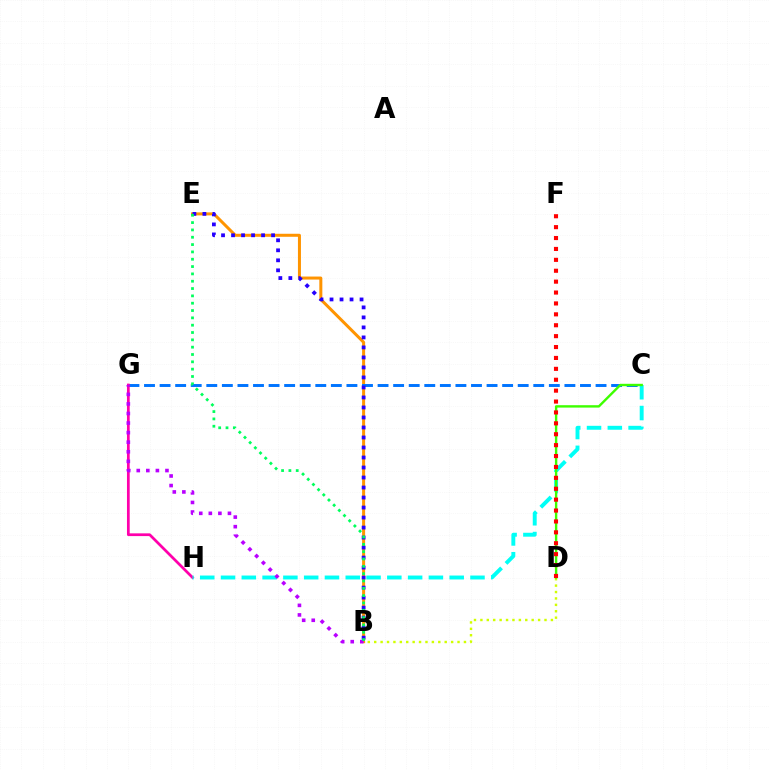{('B', 'E'): [{'color': '#ff9400', 'line_style': 'solid', 'thickness': 2.17}, {'color': '#2500ff', 'line_style': 'dotted', 'thickness': 2.72}, {'color': '#00ff5c', 'line_style': 'dotted', 'thickness': 1.99}], ('C', 'G'): [{'color': '#0074ff', 'line_style': 'dashed', 'thickness': 2.12}], ('B', 'D'): [{'color': '#d1ff00', 'line_style': 'dotted', 'thickness': 1.74}], ('G', 'H'): [{'color': '#ff00ac', 'line_style': 'solid', 'thickness': 1.97}], ('C', 'H'): [{'color': '#00fff6', 'line_style': 'dashed', 'thickness': 2.82}], ('B', 'G'): [{'color': '#b900ff', 'line_style': 'dotted', 'thickness': 2.6}], ('C', 'D'): [{'color': '#3dff00', 'line_style': 'solid', 'thickness': 1.72}], ('D', 'F'): [{'color': '#ff0000', 'line_style': 'dotted', 'thickness': 2.96}]}